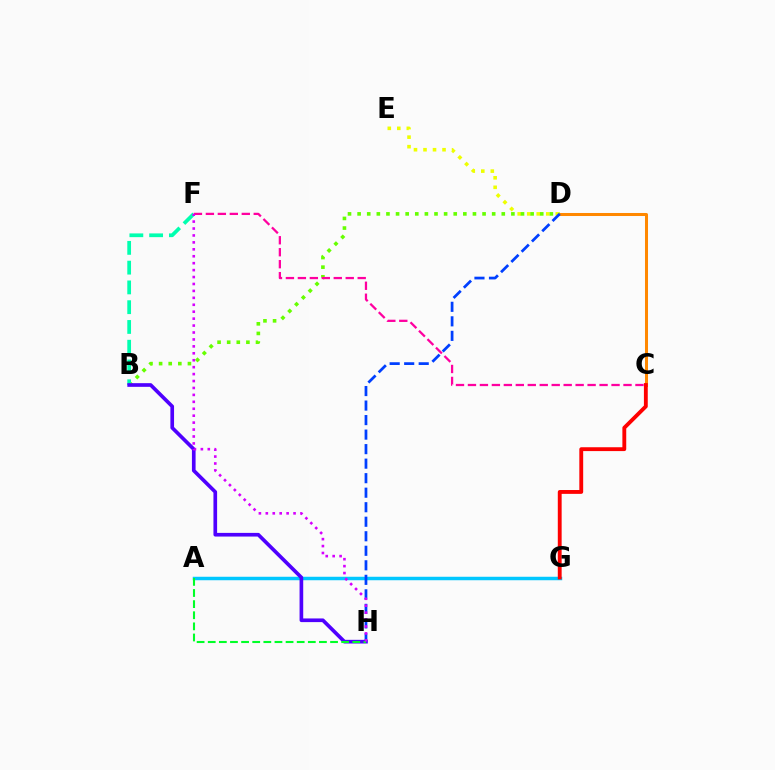{('D', 'E'): [{'color': '#eeff00', 'line_style': 'dotted', 'thickness': 2.59}], ('B', 'D'): [{'color': '#66ff00', 'line_style': 'dotted', 'thickness': 2.61}], ('B', 'F'): [{'color': '#00ffaf', 'line_style': 'dashed', 'thickness': 2.69}], ('A', 'G'): [{'color': '#00c7ff', 'line_style': 'solid', 'thickness': 2.5}], ('C', 'D'): [{'color': '#ff8800', 'line_style': 'solid', 'thickness': 2.18}], ('C', 'G'): [{'color': '#ff0000', 'line_style': 'solid', 'thickness': 2.77}], ('B', 'H'): [{'color': '#4f00ff', 'line_style': 'solid', 'thickness': 2.64}], ('D', 'H'): [{'color': '#003fff', 'line_style': 'dashed', 'thickness': 1.97}], ('C', 'F'): [{'color': '#ff00a0', 'line_style': 'dashed', 'thickness': 1.63}], ('A', 'H'): [{'color': '#00ff27', 'line_style': 'dashed', 'thickness': 1.51}], ('F', 'H'): [{'color': '#d600ff', 'line_style': 'dotted', 'thickness': 1.88}]}